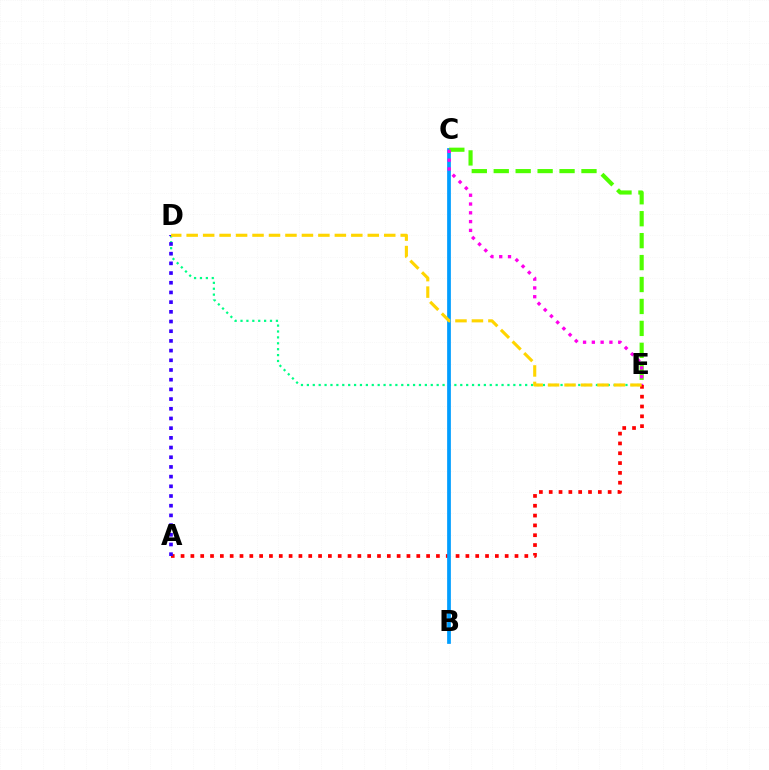{('A', 'E'): [{'color': '#ff0000', 'line_style': 'dotted', 'thickness': 2.67}], ('D', 'E'): [{'color': '#00ff86', 'line_style': 'dotted', 'thickness': 1.6}, {'color': '#ffd500', 'line_style': 'dashed', 'thickness': 2.24}], ('A', 'D'): [{'color': '#3700ff', 'line_style': 'dotted', 'thickness': 2.63}], ('B', 'C'): [{'color': '#009eff', 'line_style': 'solid', 'thickness': 2.69}], ('C', 'E'): [{'color': '#4fff00', 'line_style': 'dashed', 'thickness': 2.98}, {'color': '#ff00ed', 'line_style': 'dotted', 'thickness': 2.39}]}